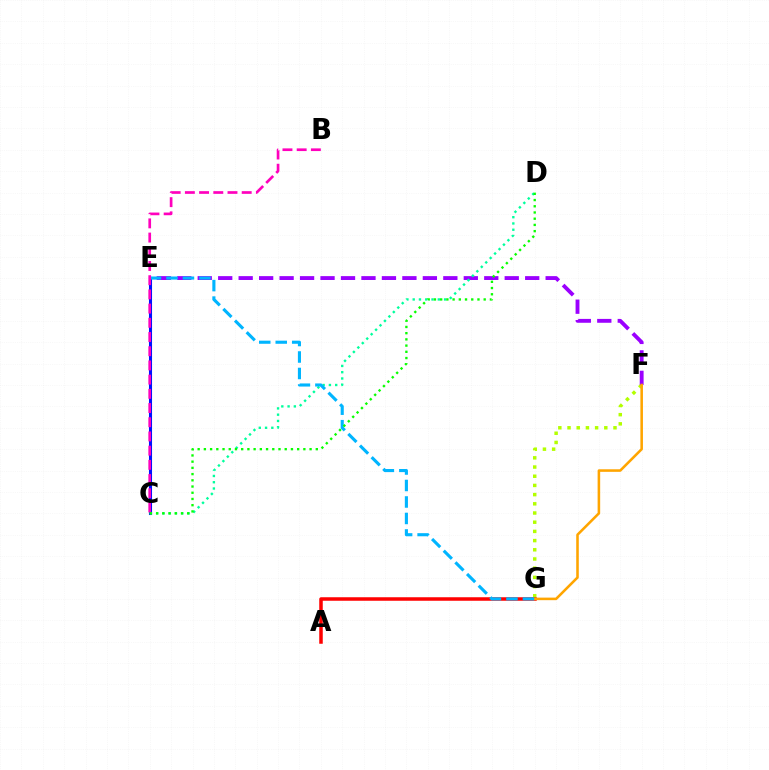{('C', 'E'): [{'color': '#0010ff', 'line_style': 'solid', 'thickness': 2.21}], ('F', 'G'): [{'color': '#b3ff00', 'line_style': 'dotted', 'thickness': 2.5}, {'color': '#ffa500', 'line_style': 'solid', 'thickness': 1.85}], ('E', 'F'): [{'color': '#9b00ff', 'line_style': 'dashed', 'thickness': 2.78}], ('C', 'D'): [{'color': '#00ff9d', 'line_style': 'dotted', 'thickness': 1.7}, {'color': '#08ff00', 'line_style': 'dotted', 'thickness': 1.69}], ('A', 'G'): [{'color': '#ff0000', 'line_style': 'solid', 'thickness': 2.53}], ('E', 'G'): [{'color': '#00b5ff', 'line_style': 'dashed', 'thickness': 2.24}], ('B', 'C'): [{'color': '#ff00bd', 'line_style': 'dashed', 'thickness': 1.93}]}